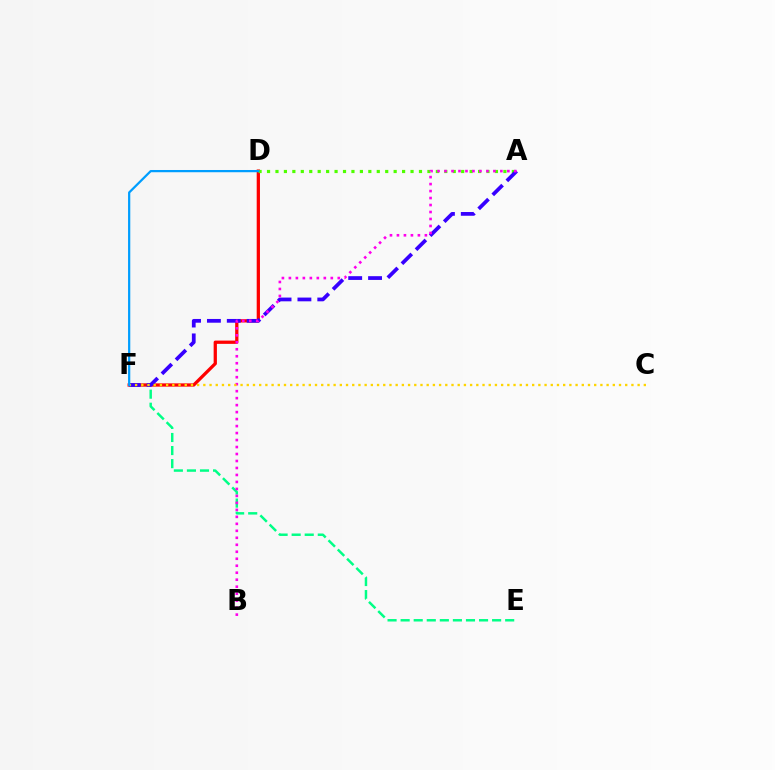{('E', 'F'): [{'color': '#00ff86', 'line_style': 'dashed', 'thickness': 1.78}], ('D', 'F'): [{'color': '#ff0000', 'line_style': 'solid', 'thickness': 2.35}, {'color': '#009eff', 'line_style': 'solid', 'thickness': 1.61}], ('A', 'D'): [{'color': '#4fff00', 'line_style': 'dotted', 'thickness': 2.29}], ('A', 'F'): [{'color': '#3700ff', 'line_style': 'dashed', 'thickness': 2.7}], ('A', 'B'): [{'color': '#ff00ed', 'line_style': 'dotted', 'thickness': 1.9}], ('C', 'F'): [{'color': '#ffd500', 'line_style': 'dotted', 'thickness': 1.69}]}